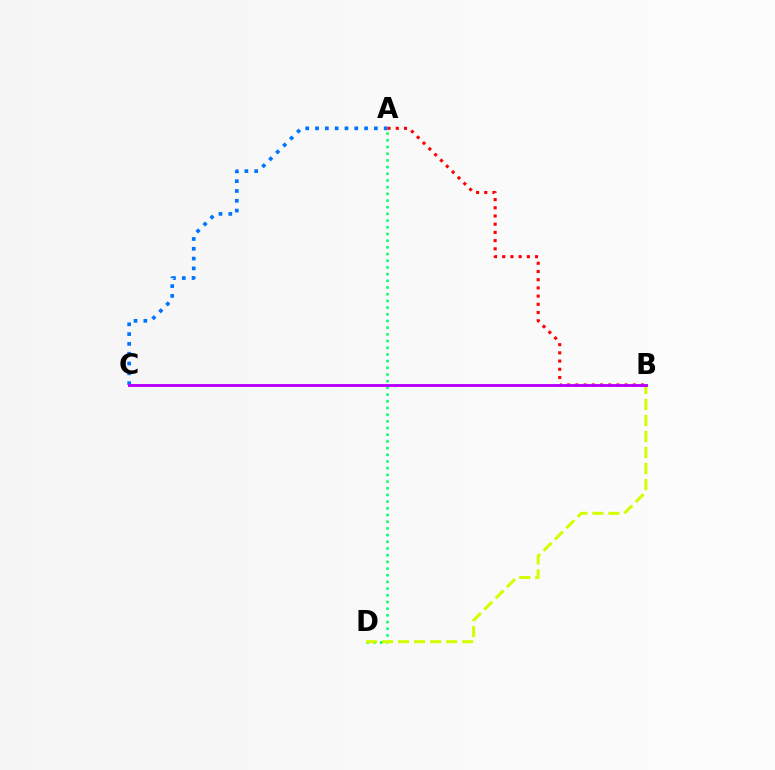{('A', 'C'): [{'color': '#0074ff', 'line_style': 'dotted', 'thickness': 2.67}], ('A', 'B'): [{'color': '#ff0000', 'line_style': 'dotted', 'thickness': 2.23}], ('A', 'D'): [{'color': '#00ff5c', 'line_style': 'dotted', 'thickness': 1.82}], ('B', 'D'): [{'color': '#d1ff00', 'line_style': 'dashed', 'thickness': 2.18}], ('B', 'C'): [{'color': '#b900ff', 'line_style': 'solid', 'thickness': 2.09}]}